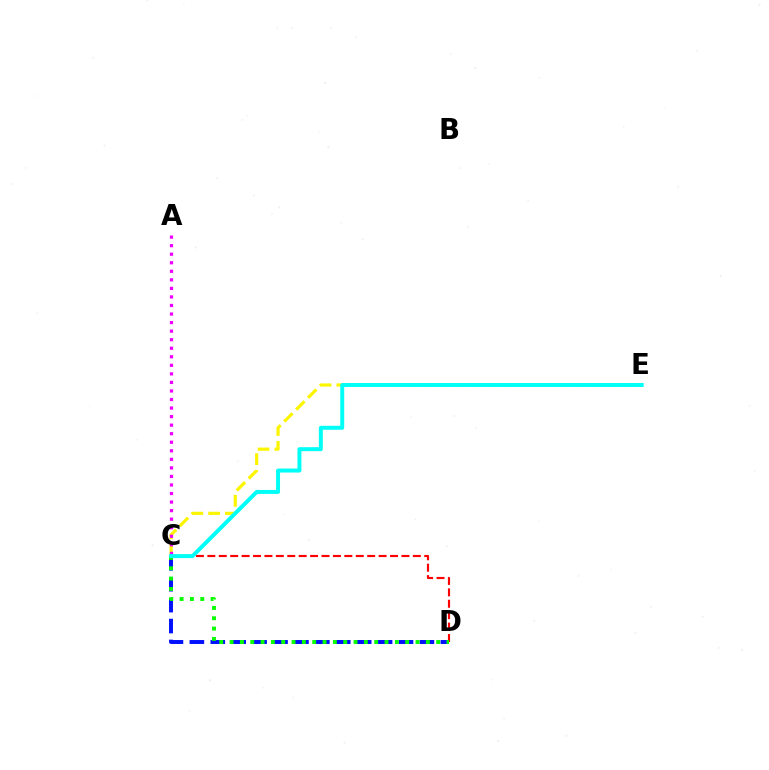{('C', 'D'): [{'color': '#ff0000', 'line_style': 'dashed', 'thickness': 1.55}, {'color': '#0010ff', 'line_style': 'dashed', 'thickness': 2.84}, {'color': '#08ff00', 'line_style': 'dotted', 'thickness': 2.81}], ('C', 'E'): [{'color': '#fcf500', 'line_style': 'dashed', 'thickness': 2.29}, {'color': '#00fff6', 'line_style': 'solid', 'thickness': 2.85}], ('A', 'C'): [{'color': '#ee00ff', 'line_style': 'dotted', 'thickness': 2.32}]}